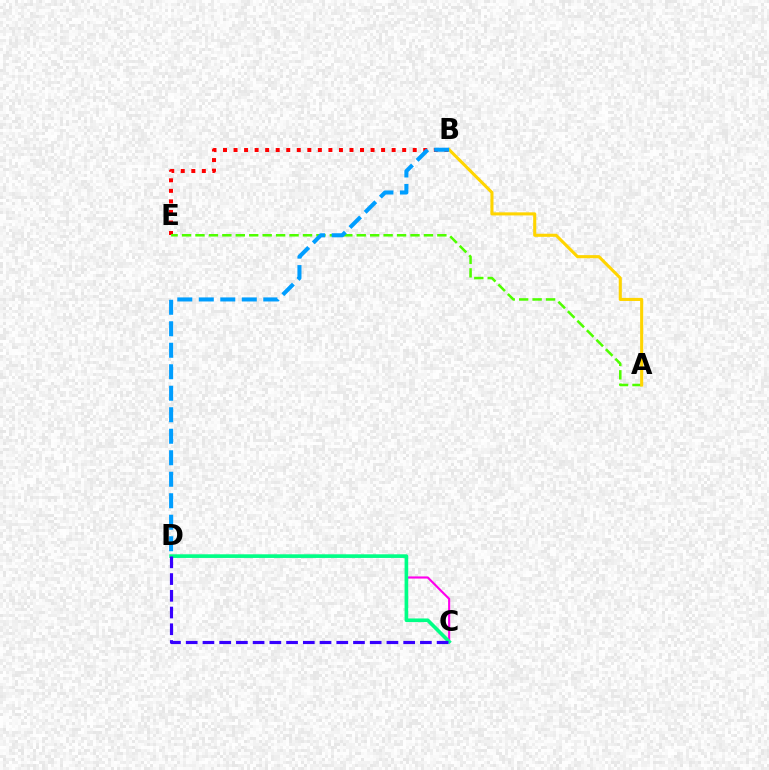{('B', 'E'): [{'color': '#ff0000', 'line_style': 'dotted', 'thickness': 2.86}], ('A', 'E'): [{'color': '#4fff00', 'line_style': 'dashed', 'thickness': 1.83}], ('C', 'D'): [{'color': '#ff00ed', 'line_style': 'solid', 'thickness': 1.55}, {'color': '#00ff86', 'line_style': 'solid', 'thickness': 2.62}, {'color': '#3700ff', 'line_style': 'dashed', 'thickness': 2.27}], ('A', 'B'): [{'color': '#ffd500', 'line_style': 'solid', 'thickness': 2.22}], ('B', 'D'): [{'color': '#009eff', 'line_style': 'dashed', 'thickness': 2.92}]}